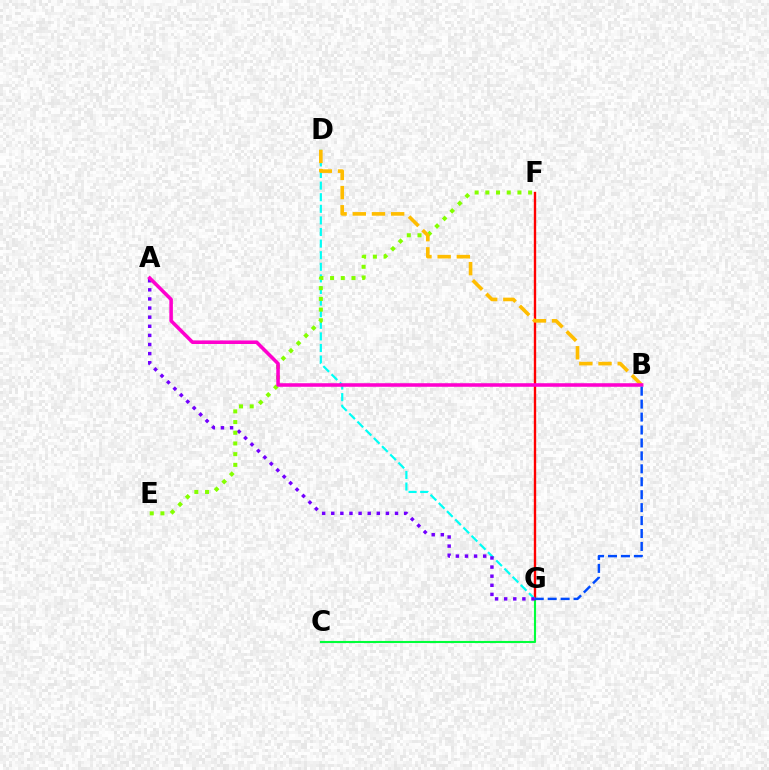{('C', 'G'): [{'color': '#00ff39', 'line_style': 'solid', 'thickness': 1.52}], ('F', 'G'): [{'color': '#ff0000', 'line_style': 'solid', 'thickness': 1.7}], ('D', 'G'): [{'color': '#00fff6', 'line_style': 'dashed', 'thickness': 1.58}], ('A', 'G'): [{'color': '#7200ff', 'line_style': 'dotted', 'thickness': 2.47}], ('E', 'F'): [{'color': '#84ff00', 'line_style': 'dotted', 'thickness': 2.91}], ('B', 'D'): [{'color': '#ffbd00', 'line_style': 'dashed', 'thickness': 2.61}], ('A', 'B'): [{'color': '#ff00cf', 'line_style': 'solid', 'thickness': 2.56}], ('B', 'G'): [{'color': '#004bff', 'line_style': 'dashed', 'thickness': 1.76}]}